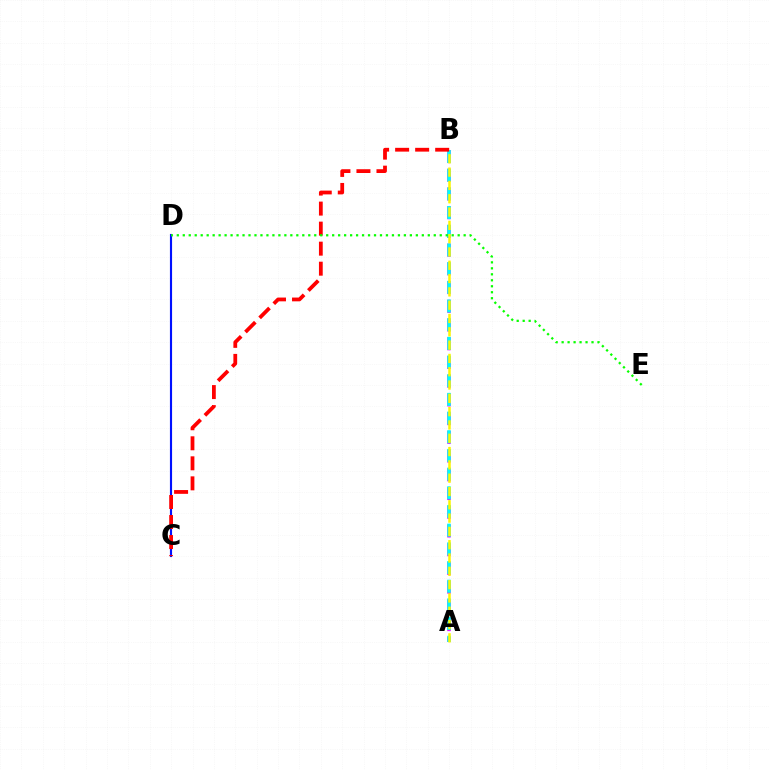{('A', 'B'): [{'color': '#ee00ff', 'line_style': 'dashed', 'thickness': 2.54}, {'color': '#00fff6', 'line_style': 'dashed', 'thickness': 2.54}, {'color': '#fcf500', 'line_style': 'dashed', 'thickness': 1.81}], ('C', 'D'): [{'color': '#0010ff', 'line_style': 'solid', 'thickness': 1.54}], ('B', 'C'): [{'color': '#ff0000', 'line_style': 'dashed', 'thickness': 2.72}], ('D', 'E'): [{'color': '#08ff00', 'line_style': 'dotted', 'thickness': 1.62}]}